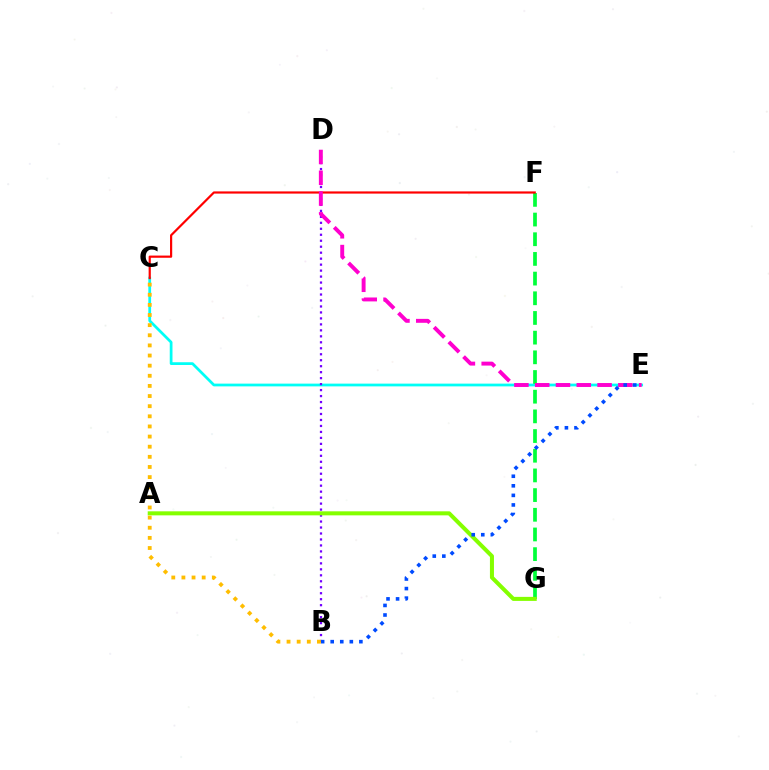{('C', 'E'): [{'color': '#00fff6', 'line_style': 'solid', 'thickness': 1.98}], ('B', 'D'): [{'color': '#7200ff', 'line_style': 'dotted', 'thickness': 1.62}], ('F', 'G'): [{'color': '#00ff39', 'line_style': 'dashed', 'thickness': 2.67}], ('C', 'F'): [{'color': '#ff0000', 'line_style': 'solid', 'thickness': 1.58}], ('D', 'E'): [{'color': '#ff00cf', 'line_style': 'dashed', 'thickness': 2.82}], ('A', 'G'): [{'color': '#84ff00', 'line_style': 'solid', 'thickness': 2.9}], ('B', 'E'): [{'color': '#004bff', 'line_style': 'dotted', 'thickness': 2.6}], ('B', 'C'): [{'color': '#ffbd00', 'line_style': 'dotted', 'thickness': 2.75}]}